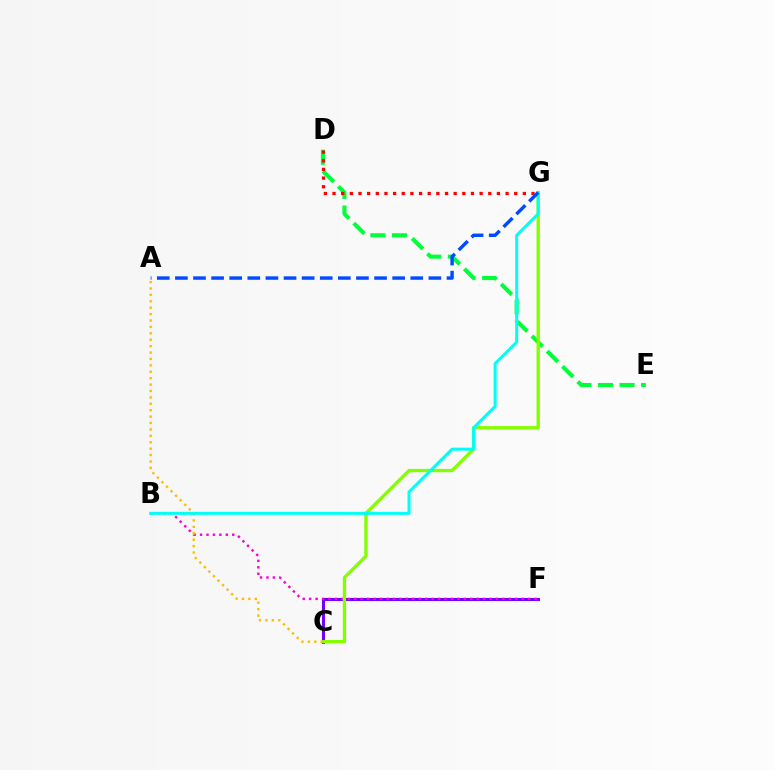{('C', 'F'): [{'color': '#7200ff', 'line_style': 'solid', 'thickness': 2.2}], ('D', 'E'): [{'color': '#00ff39', 'line_style': 'dashed', 'thickness': 2.93}], ('B', 'F'): [{'color': '#ff00cf', 'line_style': 'dotted', 'thickness': 1.75}], ('C', 'G'): [{'color': '#84ff00', 'line_style': 'solid', 'thickness': 2.4}], ('D', 'G'): [{'color': '#ff0000', 'line_style': 'dotted', 'thickness': 2.35}], ('A', 'C'): [{'color': '#ffbd00', 'line_style': 'dotted', 'thickness': 1.74}], ('B', 'G'): [{'color': '#00fff6', 'line_style': 'solid', 'thickness': 2.17}], ('A', 'G'): [{'color': '#004bff', 'line_style': 'dashed', 'thickness': 2.46}]}